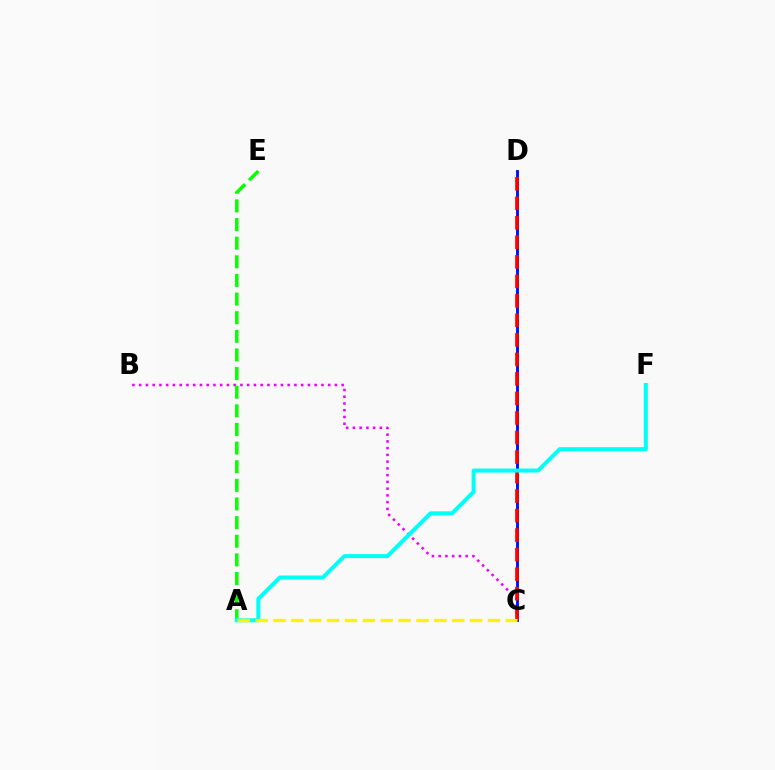{('B', 'C'): [{'color': '#ee00ff', 'line_style': 'dotted', 'thickness': 1.83}], ('C', 'D'): [{'color': '#0010ff', 'line_style': 'solid', 'thickness': 2.08}, {'color': '#ff0000', 'line_style': 'dashed', 'thickness': 2.65}], ('A', 'E'): [{'color': '#08ff00', 'line_style': 'dashed', 'thickness': 2.53}], ('A', 'F'): [{'color': '#00fff6', 'line_style': 'solid', 'thickness': 2.88}], ('A', 'C'): [{'color': '#fcf500', 'line_style': 'dashed', 'thickness': 2.43}]}